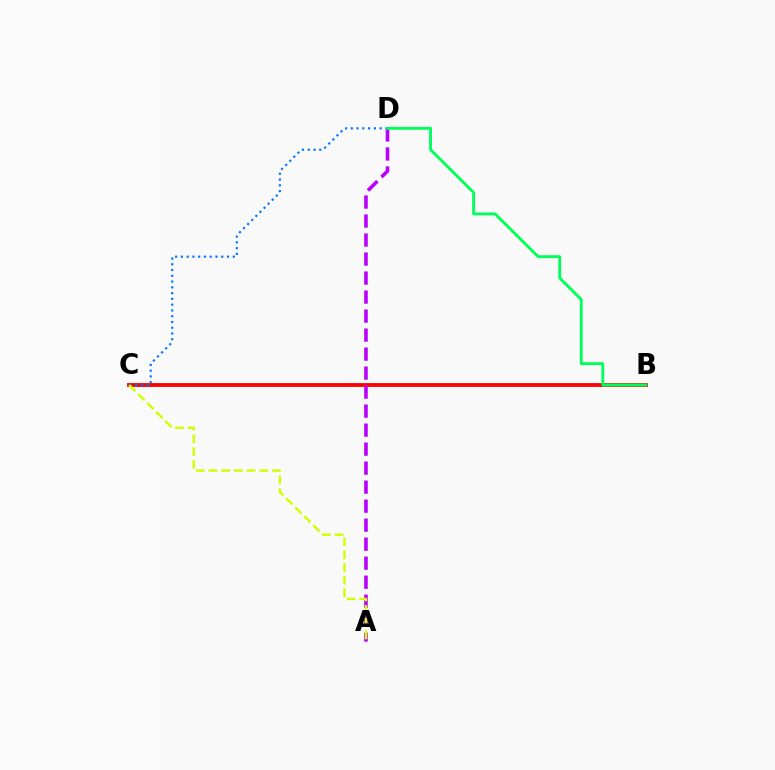{('B', 'C'): [{'color': '#ff0000', 'line_style': 'solid', 'thickness': 2.75}], ('C', 'D'): [{'color': '#0074ff', 'line_style': 'dotted', 'thickness': 1.57}], ('A', 'D'): [{'color': '#b900ff', 'line_style': 'dashed', 'thickness': 2.58}], ('B', 'D'): [{'color': '#00ff5c', 'line_style': 'solid', 'thickness': 2.07}], ('A', 'C'): [{'color': '#d1ff00', 'line_style': 'dashed', 'thickness': 1.73}]}